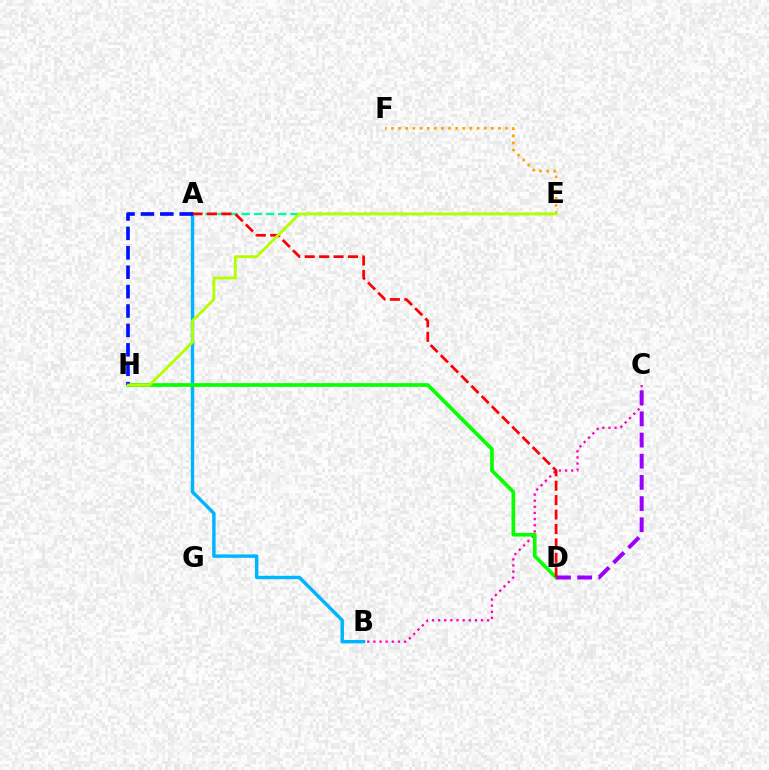{('A', 'B'): [{'color': '#00b5ff', 'line_style': 'solid', 'thickness': 2.47}], ('B', 'C'): [{'color': '#ff00bd', 'line_style': 'dotted', 'thickness': 1.67}], ('D', 'H'): [{'color': '#08ff00', 'line_style': 'solid', 'thickness': 2.66}], ('A', 'E'): [{'color': '#00ff9d', 'line_style': 'dashed', 'thickness': 1.65}], ('E', 'F'): [{'color': '#ffa500', 'line_style': 'dotted', 'thickness': 1.94}], ('C', 'D'): [{'color': '#9b00ff', 'line_style': 'dashed', 'thickness': 2.88}], ('A', 'D'): [{'color': '#ff0000', 'line_style': 'dashed', 'thickness': 1.96}], ('A', 'H'): [{'color': '#0010ff', 'line_style': 'dashed', 'thickness': 2.64}], ('E', 'H'): [{'color': '#b3ff00', 'line_style': 'solid', 'thickness': 2.05}]}